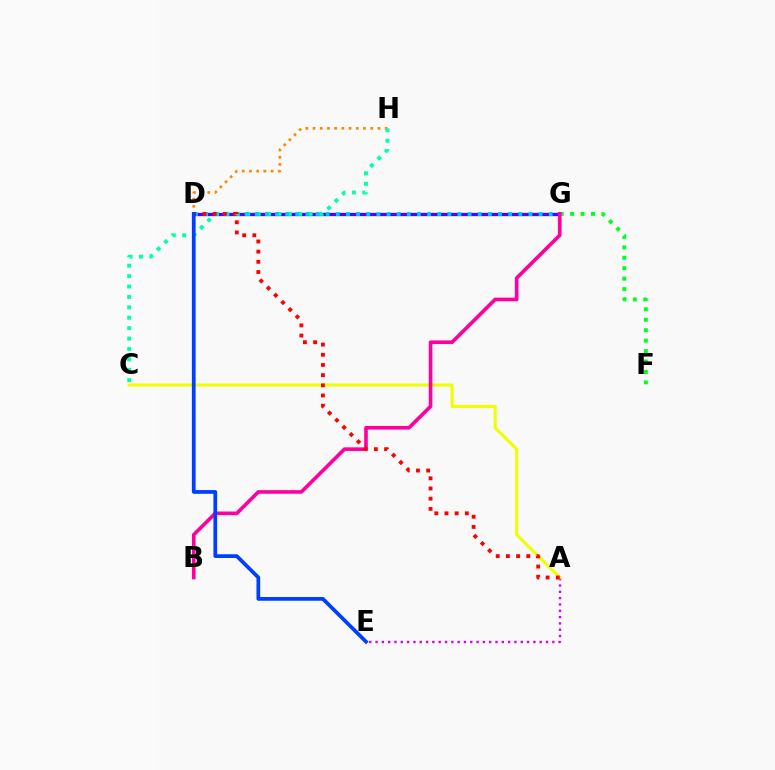{('D', 'H'): [{'color': '#ff8800', 'line_style': 'dotted', 'thickness': 1.96}], ('A', 'E'): [{'color': '#d600ff', 'line_style': 'dotted', 'thickness': 1.72}], ('D', 'G'): [{'color': '#66ff00', 'line_style': 'solid', 'thickness': 2.29}, {'color': '#4f00ff', 'line_style': 'solid', 'thickness': 2.33}, {'color': '#00c7ff', 'line_style': 'dotted', 'thickness': 2.75}], ('C', 'H'): [{'color': '#00ffaf', 'line_style': 'dotted', 'thickness': 2.83}], ('F', 'G'): [{'color': '#00ff27', 'line_style': 'dotted', 'thickness': 2.84}], ('A', 'C'): [{'color': '#eeff00', 'line_style': 'solid', 'thickness': 2.22}], ('B', 'G'): [{'color': '#ff00a0', 'line_style': 'solid', 'thickness': 2.62}], ('A', 'D'): [{'color': '#ff0000', 'line_style': 'dotted', 'thickness': 2.77}], ('D', 'E'): [{'color': '#003fff', 'line_style': 'solid', 'thickness': 2.69}]}